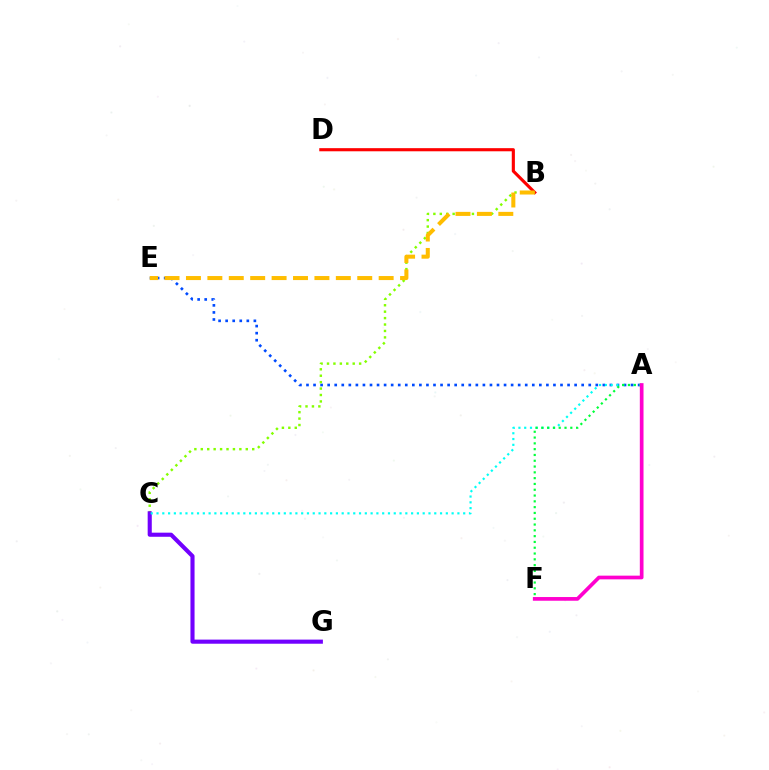{('A', 'E'): [{'color': '#004bff', 'line_style': 'dotted', 'thickness': 1.92}], ('B', 'D'): [{'color': '#ff0000', 'line_style': 'solid', 'thickness': 2.25}], ('B', 'C'): [{'color': '#84ff00', 'line_style': 'dotted', 'thickness': 1.75}], ('C', 'G'): [{'color': '#7200ff', 'line_style': 'solid', 'thickness': 2.96}], ('B', 'E'): [{'color': '#ffbd00', 'line_style': 'dashed', 'thickness': 2.91}], ('A', 'C'): [{'color': '#00fff6', 'line_style': 'dotted', 'thickness': 1.57}], ('A', 'F'): [{'color': '#00ff39', 'line_style': 'dotted', 'thickness': 1.58}, {'color': '#ff00cf', 'line_style': 'solid', 'thickness': 2.66}]}